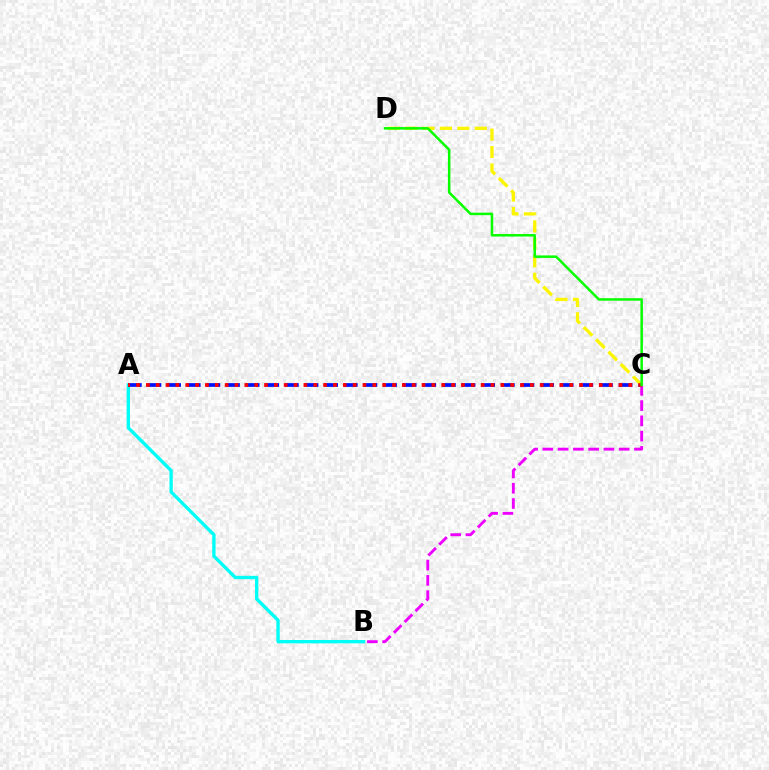{('A', 'B'): [{'color': '#00fff6', 'line_style': 'solid', 'thickness': 2.4}], ('A', 'C'): [{'color': '#0010ff', 'line_style': 'dashed', 'thickness': 2.67}, {'color': '#ff0000', 'line_style': 'dotted', 'thickness': 2.68}], ('B', 'C'): [{'color': '#ee00ff', 'line_style': 'dashed', 'thickness': 2.07}], ('C', 'D'): [{'color': '#fcf500', 'line_style': 'dashed', 'thickness': 2.37}, {'color': '#08ff00', 'line_style': 'solid', 'thickness': 1.81}]}